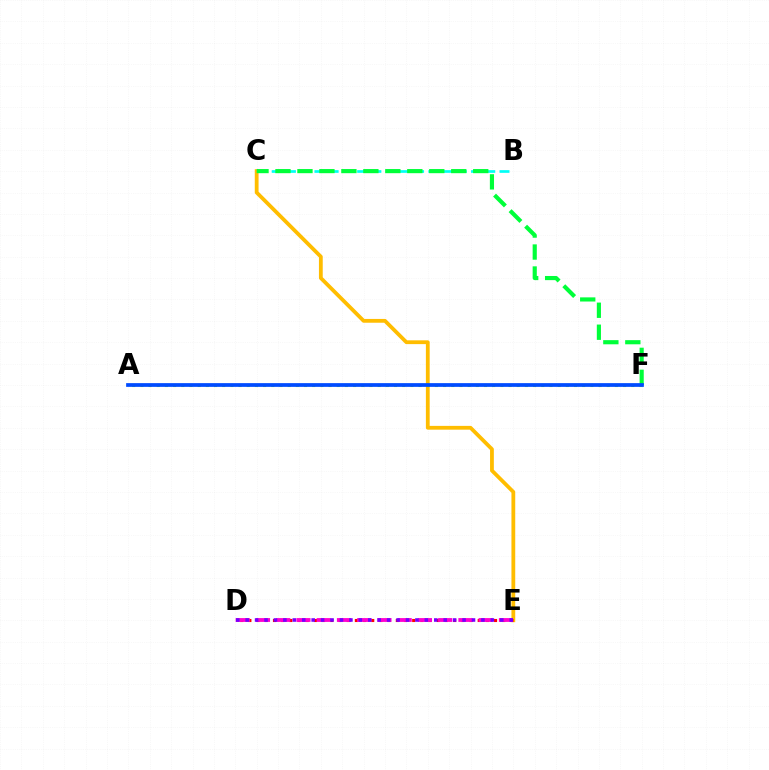{('C', 'E'): [{'color': '#ffbd00', 'line_style': 'solid', 'thickness': 2.73}], ('B', 'C'): [{'color': '#00fff6', 'line_style': 'dashed', 'thickness': 1.93}], ('C', 'F'): [{'color': '#00ff39', 'line_style': 'dashed', 'thickness': 2.98}], ('D', 'E'): [{'color': '#ff0000', 'line_style': 'dotted', 'thickness': 2.22}, {'color': '#ff00cf', 'line_style': 'dashed', 'thickness': 2.75}, {'color': '#7200ff', 'line_style': 'dotted', 'thickness': 2.56}], ('A', 'F'): [{'color': '#84ff00', 'line_style': 'dotted', 'thickness': 2.22}, {'color': '#004bff', 'line_style': 'solid', 'thickness': 2.69}]}